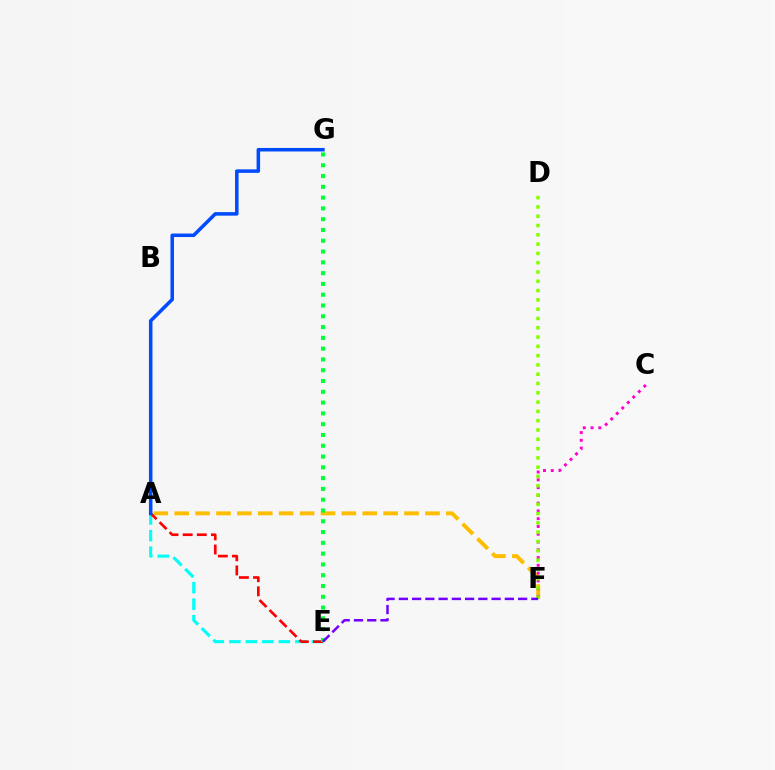{('A', 'F'): [{'color': '#ffbd00', 'line_style': 'dashed', 'thickness': 2.84}], ('A', 'E'): [{'color': '#00fff6', 'line_style': 'dashed', 'thickness': 2.24}, {'color': '#ff0000', 'line_style': 'dashed', 'thickness': 1.92}], ('C', 'F'): [{'color': '#ff00cf', 'line_style': 'dotted', 'thickness': 2.11}], ('D', 'F'): [{'color': '#84ff00', 'line_style': 'dotted', 'thickness': 2.52}], ('E', 'G'): [{'color': '#00ff39', 'line_style': 'dotted', 'thickness': 2.93}], ('A', 'G'): [{'color': '#004bff', 'line_style': 'solid', 'thickness': 2.54}], ('E', 'F'): [{'color': '#7200ff', 'line_style': 'dashed', 'thickness': 1.8}]}